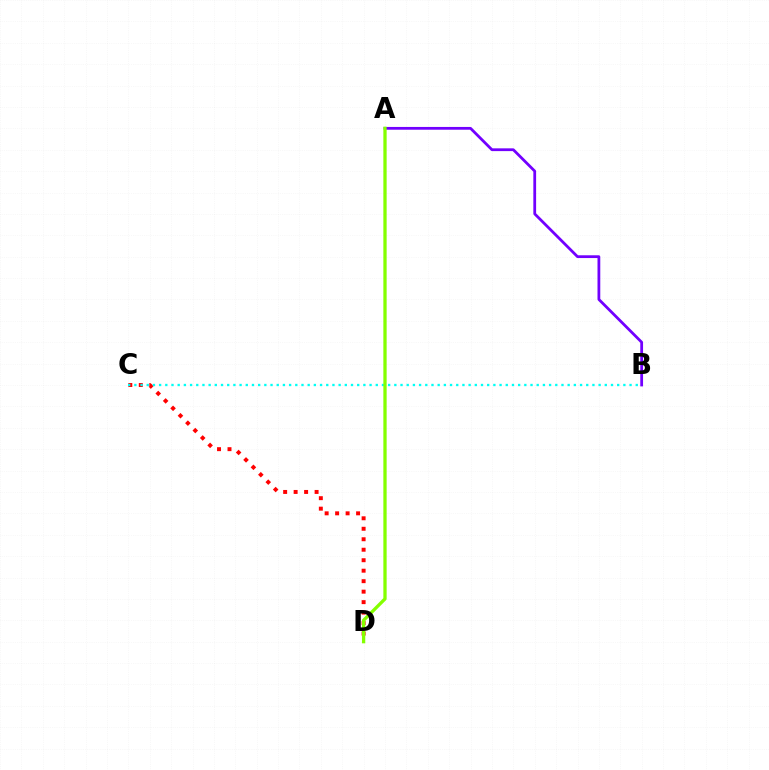{('C', 'D'): [{'color': '#ff0000', 'line_style': 'dotted', 'thickness': 2.85}], ('B', 'C'): [{'color': '#00fff6', 'line_style': 'dotted', 'thickness': 1.68}], ('A', 'B'): [{'color': '#7200ff', 'line_style': 'solid', 'thickness': 2.0}], ('A', 'D'): [{'color': '#84ff00', 'line_style': 'solid', 'thickness': 2.37}]}